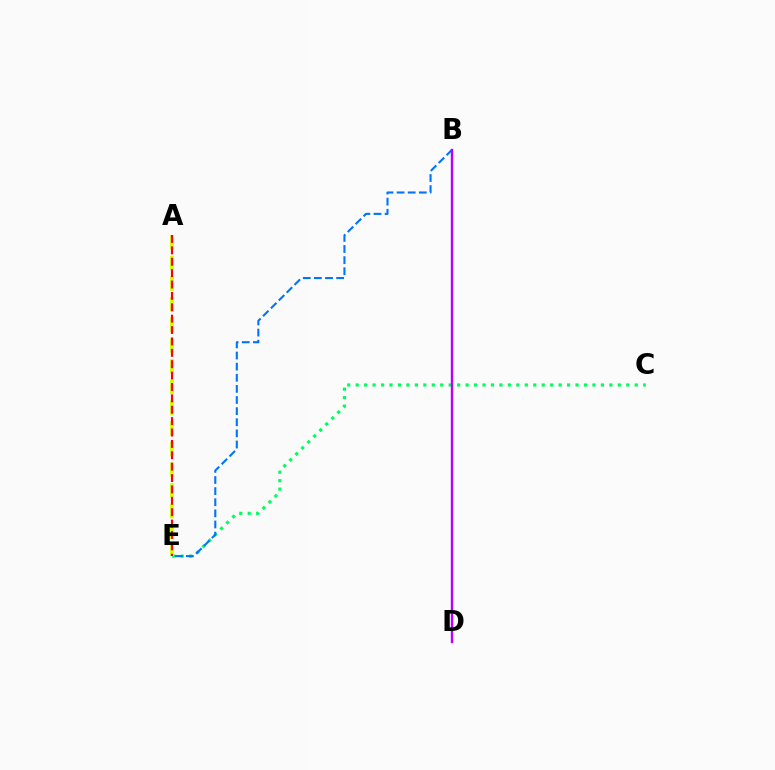{('C', 'E'): [{'color': '#00ff5c', 'line_style': 'dotted', 'thickness': 2.3}], ('A', 'E'): [{'color': '#d1ff00', 'line_style': 'dashed', 'thickness': 2.81}, {'color': '#ff0000', 'line_style': 'dashed', 'thickness': 1.55}], ('B', 'E'): [{'color': '#0074ff', 'line_style': 'dashed', 'thickness': 1.51}], ('B', 'D'): [{'color': '#b900ff', 'line_style': 'solid', 'thickness': 1.72}]}